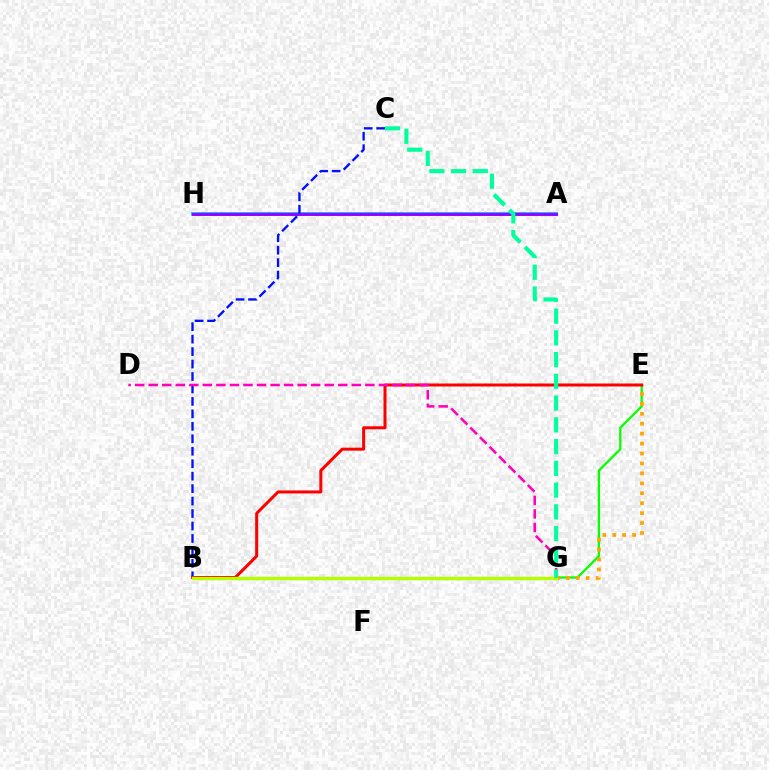{('A', 'H'): [{'color': '#00b5ff', 'line_style': 'solid', 'thickness': 2.74}, {'color': '#9b00ff', 'line_style': 'solid', 'thickness': 2.08}], ('E', 'G'): [{'color': '#08ff00', 'line_style': 'solid', 'thickness': 1.66}, {'color': '#ffa500', 'line_style': 'dotted', 'thickness': 2.7}], ('B', 'C'): [{'color': '#0010ff', 'line_style': 'dashed', 'thickness': 1.69}], ('B', 'E'): [{'color': '#ff0000', 'line_style': 'solid', 'thickness': 2.16}], ('B', 'G'): [{'color': '#b3ff00', 'line_style': 'solid', 'thickness': 2.43}], ('D', 'G'): [{'color': '#ff00bd', 'line_style': 'dashed', 'thickness': 1.84}], ('C', 'G'): [{'color': '#00ff9d', 'line_style': 'dashed', 'thickness': 2.95}]}